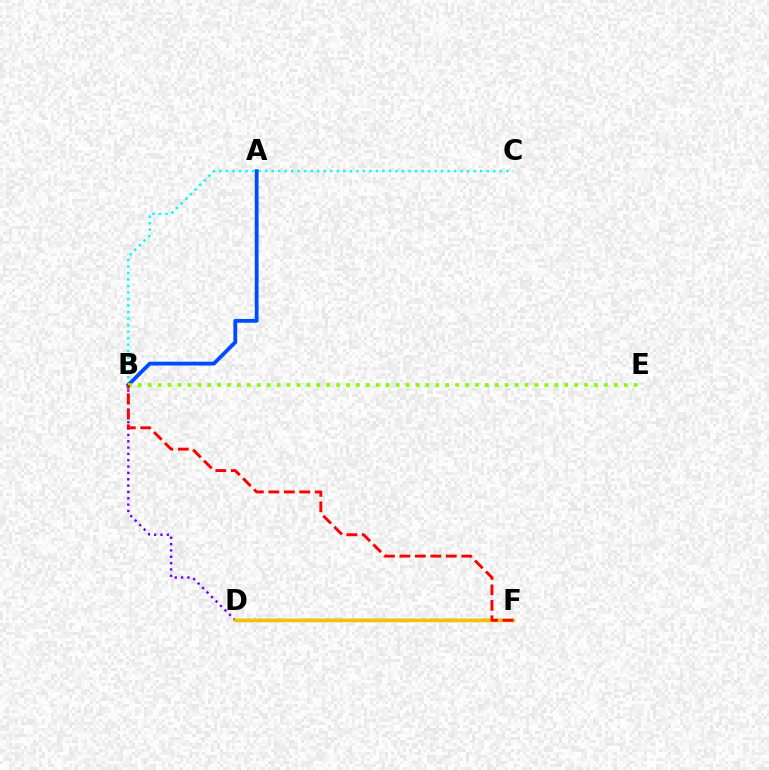{('D', 'F'): [{'color': '#00ff39', 'line_style': 'solid', 'thickness': 1.79}, {'color': '#ff00cf', 'line_style': 'solid', 'thickness': 2.06}, {'color': '#ffbd00', 'line_style': 'solid', 'thickness': 2.5}], ('B', 'C'): [{'color': '#00fff6', 'line_style': 'dotted', 'thickness': 1.77}], ('B', 'D'): [{'color': '#7200ff', 'line_style': 'dotted', 'thickness': 1.72}], ('A', 'B'): [{'color': '#004bff', 'line_style': 'solid', 'thickness': 2.74}], ('B', 'E'): [{'color': '#84ff00', 'line_style': 'dotted', 'thickness': 2.69}], ('B', 'F'): [{'color': '#ff0000', 'line_style': 'dashed', 'thickness': 2.1}]}